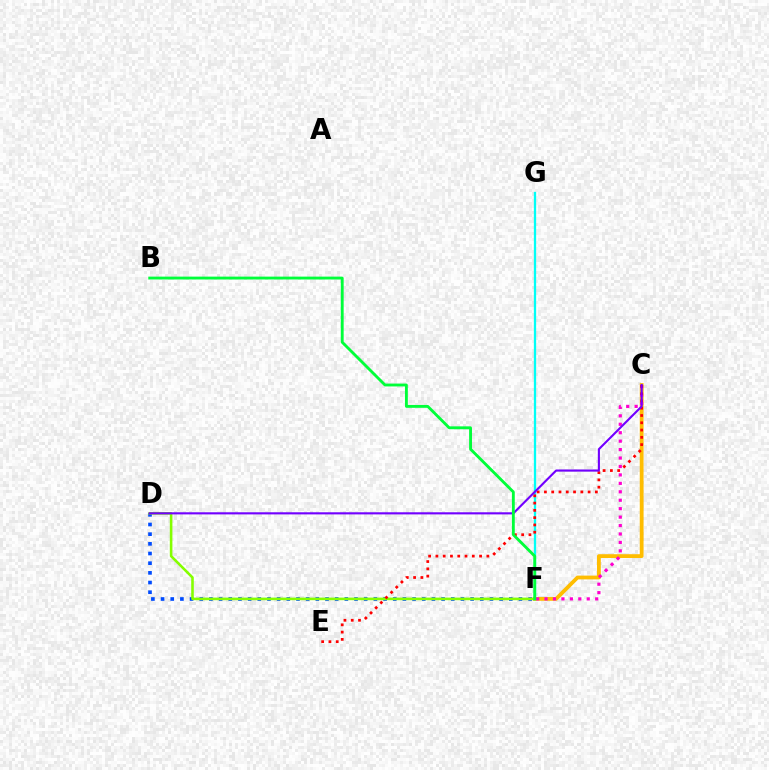{('C', 'F'): [{'color': '#ffbd00', 'line_style': 'solid', 'thickness': 2.74}, {'color': '#ff00cf', 'line_style': 'dotted', 'thickness': 2.29}], ('F', 'G'): [{'color': '#00fff6', 'line_style': 'solid', 'thickness': 1.65}], ('D', 'F'): [{'color': '#004bff', 'line_style': 'dotted', 'thickness': 2.63}, {'color': '#84ff00', 'line_style': 'solid', 'thickness': 1.86}], ('C', 'E'): [{'color': '#ff0000', 'line_style': 'dotted', 'thickness': 1.98}], ('C', 'D'): [{'color': '#7200ff', 'line_style': 'solid', 'thickness': 1.53}], ('B', 'F'): [{'color': '#00ff39', 'line_style': 'solid', 'thickness': 2.06}]}